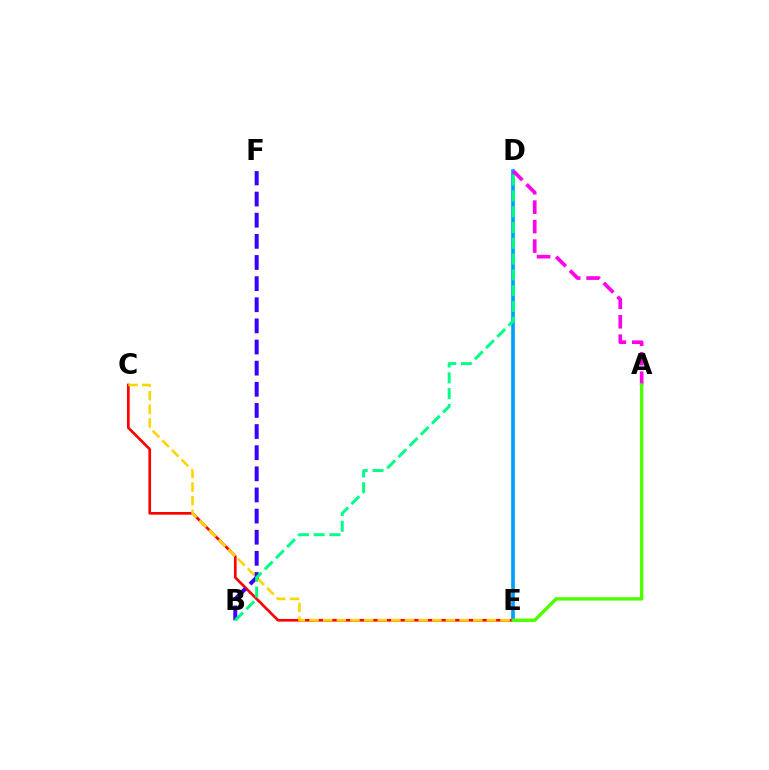{('D', 'E'): [{'color': '#009eff', 'line_style': 'solid', 'thickness': 2.64}], ('C', 'E'): [{'color': '#ff0000', 'line_style': 'solid', 'thickness': 1.92}, {'color': '#ffd500', 'line_style': 'dashed', 'thickness': 1.85}], ('A', 'D'): [{'color': '#ff00ed', 'line_style': 'dashed', 'thickness': 2.64}], ('B', 'F'): [{'color': '#3700ff', 'line_style': 'dashed', 'thickness': 2.87}], ('B', 'D'): [{'color': '#00ff86', 'line_style': 'dashed', 'thickness': 2.14}], ('A', 'E'): [{'color': '#4fff00', 'line_style': 'solid', 'thickness': 2.46}]}